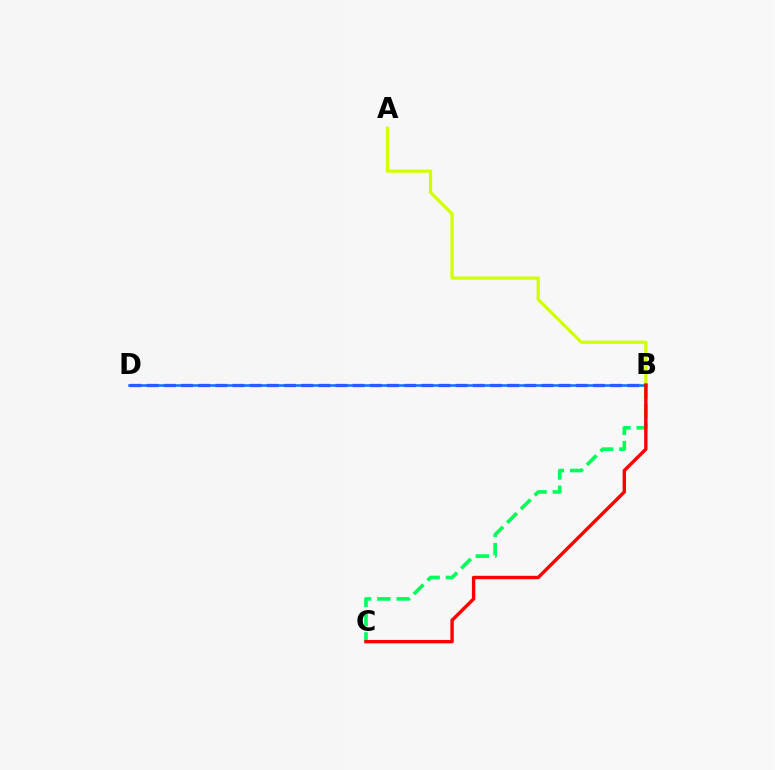{('B', 'D'): [{'color': '#b900ff', 'line_style': 'dashed', 'thickness': 2.33}, {'color': '#0074ff', 'line_style': 'solid', 'thickness': 1.8}], ('A', 'B'): [{'color': '#d1ff00', 'line_style': 'solid', 'thickness': 2.33}], ('B', 'C'): [{'color': '#00ff5c', 'line_style': 'dashed', 'thickness': 2.63}, {'color': '#ff0000', 'line_style': 'solid', 'thickness': 2.44}]}